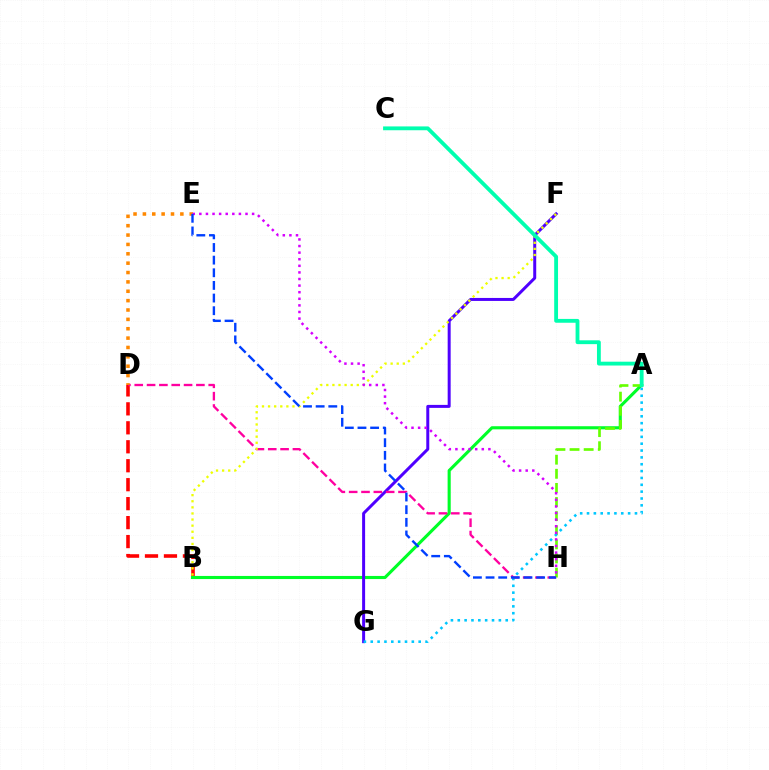{('B', 'D'): [{'color': '#ff0000', 'line_style': 'dashed', 'thickness': 2.58}], ('A', 'B'): [{'color': '#00ff27', 'line_style': 'solid', 'thickness': 2.24}], ('F', 'G'): [{'color': '#4f00ff', 'line_style': 'solid', 'thickness': 2.15}], ('A', 'H'): [{'color': '#66ff00', 'line_style': 'dashed', 'thickness': 1.92}], ('A', 'G'): [{'color': '#00c7ff', 'line_style': 'dotted', 'thickness': 1.86}], ('D', 'H'): [{'color': '#ff00a0', 'line_style': 'dashed', 'thickness': 1.68}], ('B', 'F'): [{'color': '#eeff00', 'line_style': 'dotted', 'thickness': 1.66}], ('D', 'E'): [{'color': '#ff8800', 'line_style': 'dotted', 'thickness': 2.54}], ('A', 'C'): [{'color': '#00ffaf', 'line_style': 'solid', 'thickness': 2.76}], ('E', 'H'): [{'color': '#d600ff', 'line_style': 'dotted', 'thickness': 1.79}, {'color': '#003fff', 'line_style': 'dashed', 'thickness': 1.72}]}